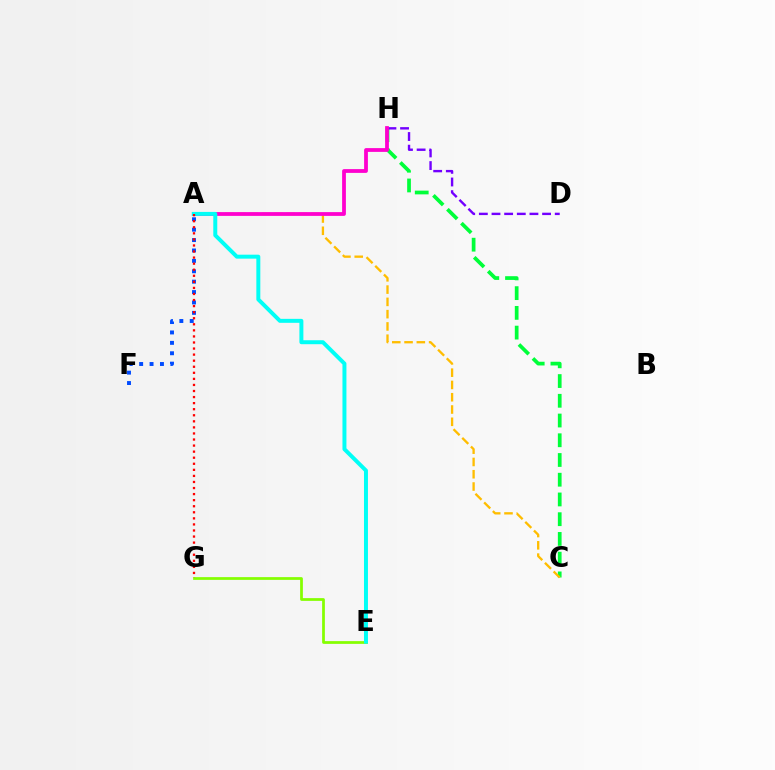{('E', 'G'): [{'color': '#84ff00', 'line_style': 'solid', 'thickness': 1.97}], ('C', 'H'): [{'color': '#00ff39', 'line_style': 'dashed', 'thickness': 2.68}], ('D', 'H'): [{'color': '#7200ff', 'line_style': 'dashed', 'thickness': 1.72}], ('A', 'C'): [{'color': '#ffbd00', 'line_style': 'dashed', 'thickness': 1.67}], ('A', 'H'): [{'color': '#ff00cf', 'line_style': 'solid', 'thickness': 2.72}], ('A', 'E'): [{'color': '#00fff6', 'line_style': 'solid', 'thickness': 2.86}], ('A', 'F'): [{'color': '#004bff', 'line_style': 'dotted', 'thickness': 2.83}], ('A', 'G'): [{'color': '#ff0000', 'line_style': 'dotted', 'thickness': 1.65}]}